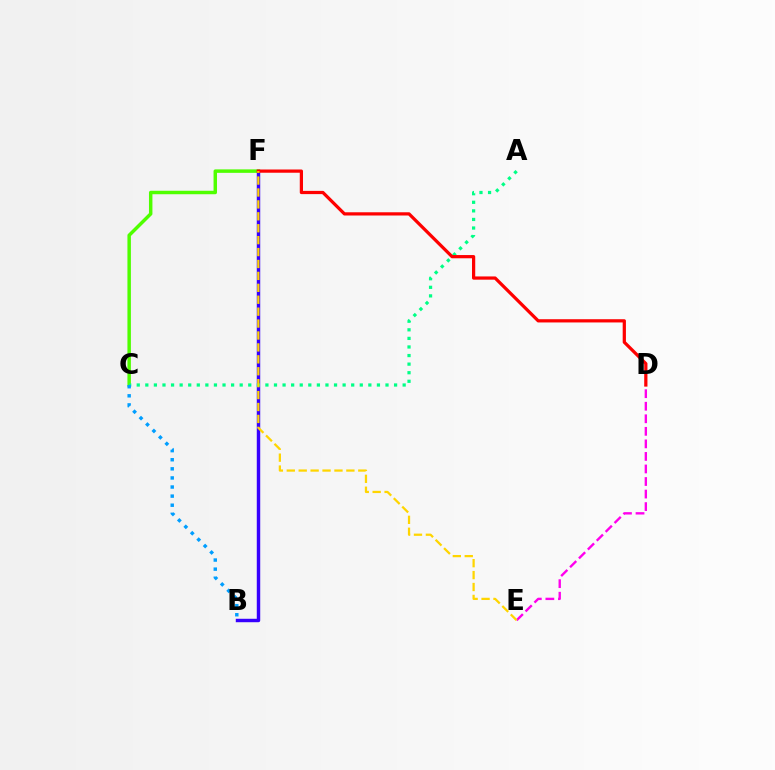{('B', 'F'): [{'color': '#3700ff', 'line_style': 'solid', 'thickness': 2.48}], ('C', 'F'): [{'color': '#4fff00', 'line_style': 'solid', 'thickness': 2.49}], ('D', 'E'): [{'color': '#ff00ed', 'line_style': 'dashed', 'thickness': 1.7}], ('A', 'C'): [{'color': '#00ff86', 'line_style': 'dotted', 'thickness': 2.33}], ('B', 'C'): [{'color': '#009eff', 'line_style': 'dotted', 'thickness': 2.47}], ('D', 'F'): [{'color': '#ff0000', 'line_style': 'solid', 'thickness': 2.33}], ('E', 'F'): [{'color': '#ffd500', 'line_style': 'dashed', 'thickness': 1.62}]}